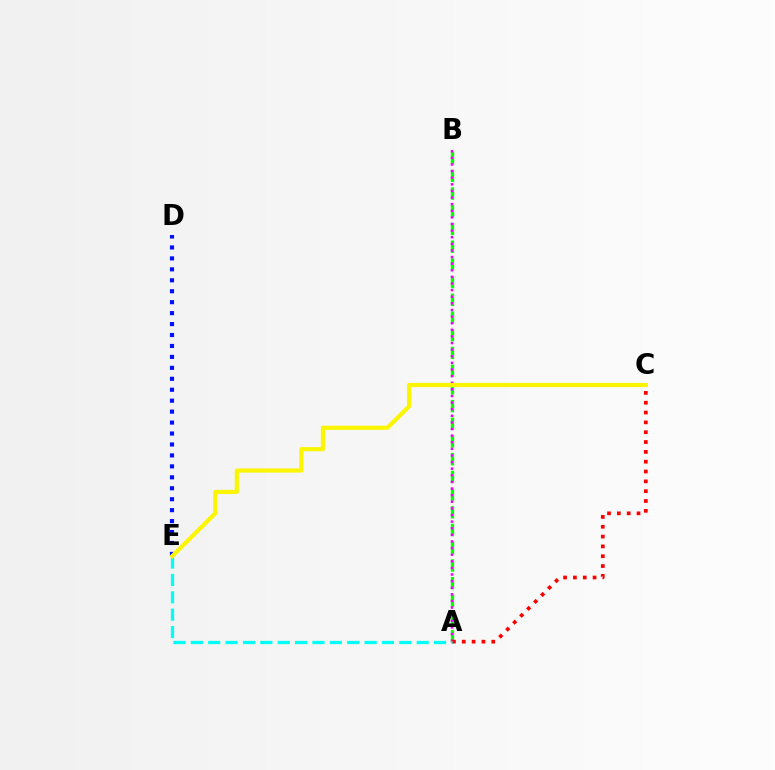{('A', 'B'): [{'color': '#08ff00', 'line_style': 'dashed', 'thickness': 2.41}, {'color': '#ee00ff', 'line_style': 'dotted', 'thickness': 1.8}], ('A', 'C'): [{'color': '#ff0000', 'line_style': 'dotted', 'thickness': 2.67}], ('D', 'E'): [{'color': '#0010ff', 'line_style': 'dotted', 'thickness': 2.97}], ('A', 'E'): [{'color': '#00fff6', 'line_style': 'dashed', 'thickness': 2.36}], ('C', 'E'): [{'color': '#fcf500', 'line_style': 'solid', 'thickness': 2.99}]}